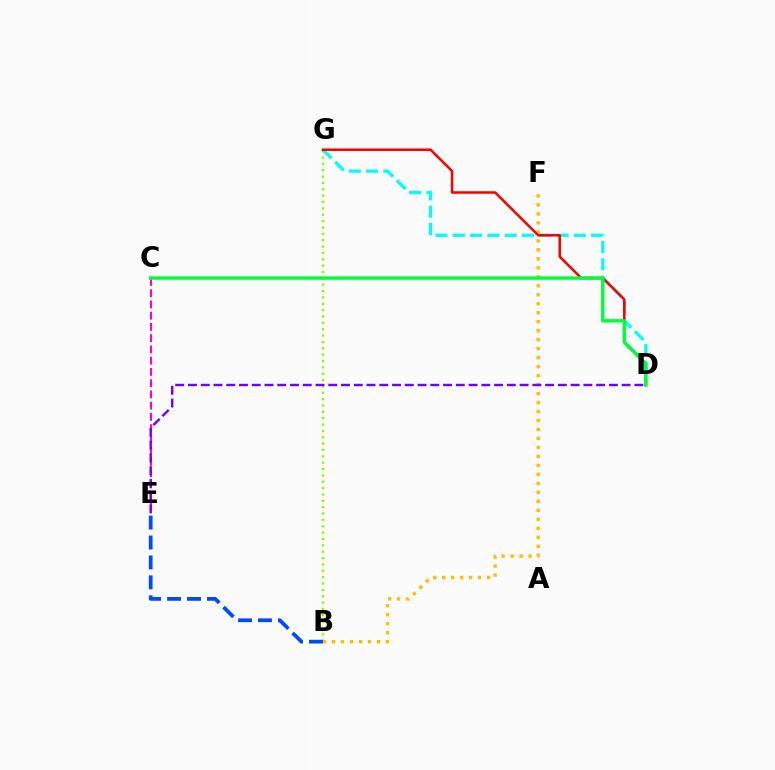{('B', 'G'): [{'color': '#84ff00', 'line_style': 'dotted', 'thickness': 1.73}], ('D', 'G'): [{'color': '#00fff6', 'line_style': 'dashed', 'thickness': 2.35}, {'color': '#ff0000', 'line_style': 'solid', 'thickness': 1.82}], ('B', 'F'): [{'color': '#ffbd00', 'line_style': 'dotted', 'thickness': 2.44}], ('C', 'E'): [{'color': '#ff00cf', 'line_style': 'dashed', 'thickness': 1.53}], ('C', 'D'): [{'color': '#00ff39', 'line_style': 'solid', 'thickness': 2.47}], ('B', 'E'): [{'color': '#004bff', 'line_style': 'dashed', 'thickness': 2.71}], ('D', 'E'): [{'color': '#7200ff', 'line_style': 'dashed', 'thickness': 1.73}]}